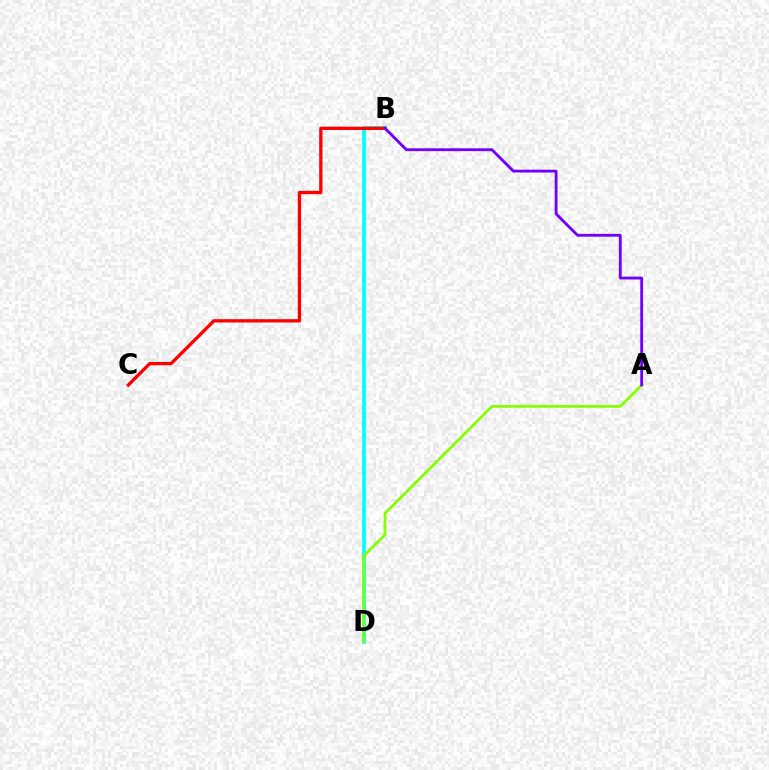{('B', 'D'): [{'color': '#00fff6', 'line_style': 'solid', 'thickness': 2.65}], ('A', 'D'): [{'color': '#84ff00', 'line_style': 'solid', 'thickness': 1.97}], ('B', 'C'): [{'color': '#ff0000', 'line_style': 'solid', 'thickness': 2.37}], ('A', 'B'): [{'color': '#7200ff', 'line_style': 'solid', 'thickness': 2.04}]}